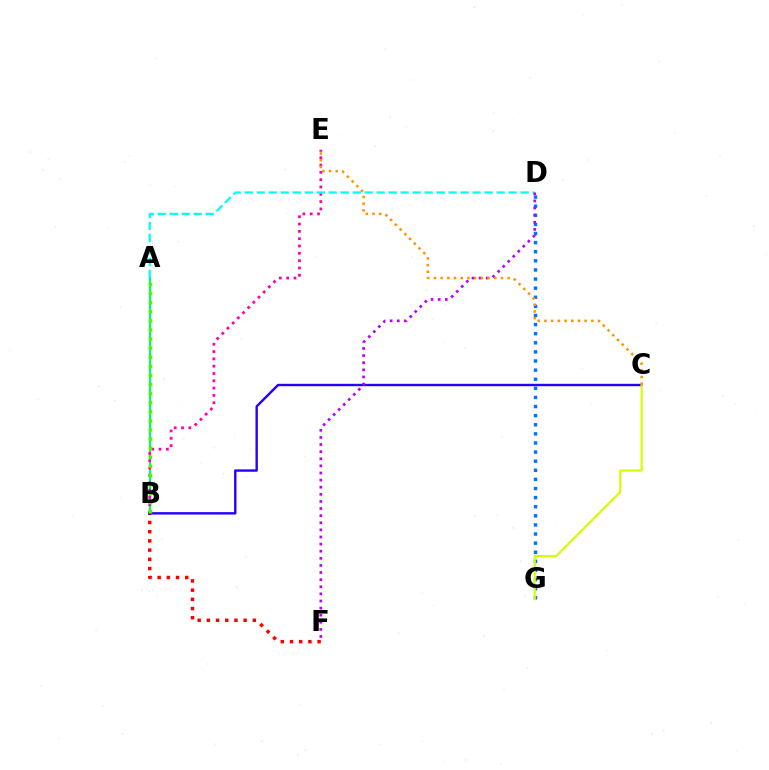{('A', 'B'): [{'color': '#00ff5c', 'line_style': 'solid', 'thickness': 1.57}, {'color': '#3dff00', 'line_style': 'dotted', 'thickness': 2.47}], ('B', 'F'): [{'color': '#ff0000', 'line_style': 'dotted', 'thickness': 2.5}], ('B', 'E'): [{'color': '#ff00ac', 'line_style': 'dotted', 'thickness': 1.99}], ('D', 'G'): [{'color': '#0074ff', 'line_style': 'dotted', 'thickness': 2.47}], ('A', 'D'): [{'color': '#00fff6', 'line_style': 'dashed', 'thickness': 1.63}], ('B', 'C'): [{'color': '#2500ff', 'line_style': 'solid', 'thickness': 1.72}], ('D', 'F'): [{'color': '#b900ff', 'line_style': 'dotted', 'thickness': 1.93}], ('C', 'G'): [{'color': '#d1ff00', 'line_style': 'solid', 'thickness': 1.58}], ('C', 'E'): [{'color': '#ff9400', 'line_style': 'dotted', 'thickness': 1.82}]}